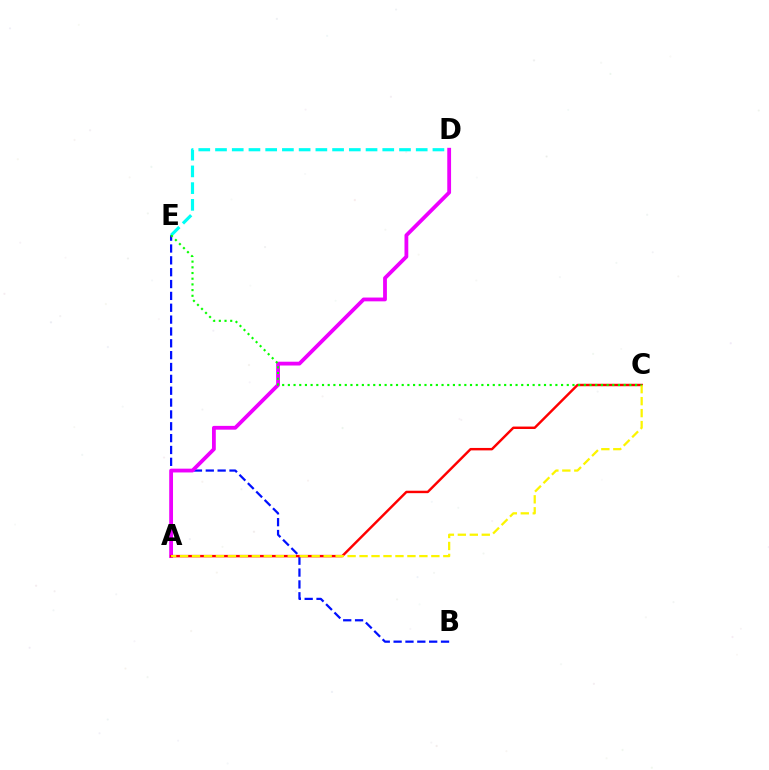{('B', 'E'): [{'color': '#0010ff', 'line_style': 'dashed', 'thickness': 1.61}], ('A', 'D'): [{'color': '#ee00ff', 'line_style': 'solid', 'thickness': 2.74}], ('A', 'C'): [{'color': '#ff0000', 'line_style': 'solid', 'thickness': 1.76}, {'color': '#fcf500', 'line_style': 'dashed', 'thickness': 1.63}], ('D', 'E'): [{'color': '#00fff6', 'line_style': 'dashed', 'thickness': 2.27}], ('C', 'E'): [{'color': '#08ff00', 'line_style': 'dotted', 'thickness': 1.55}]}